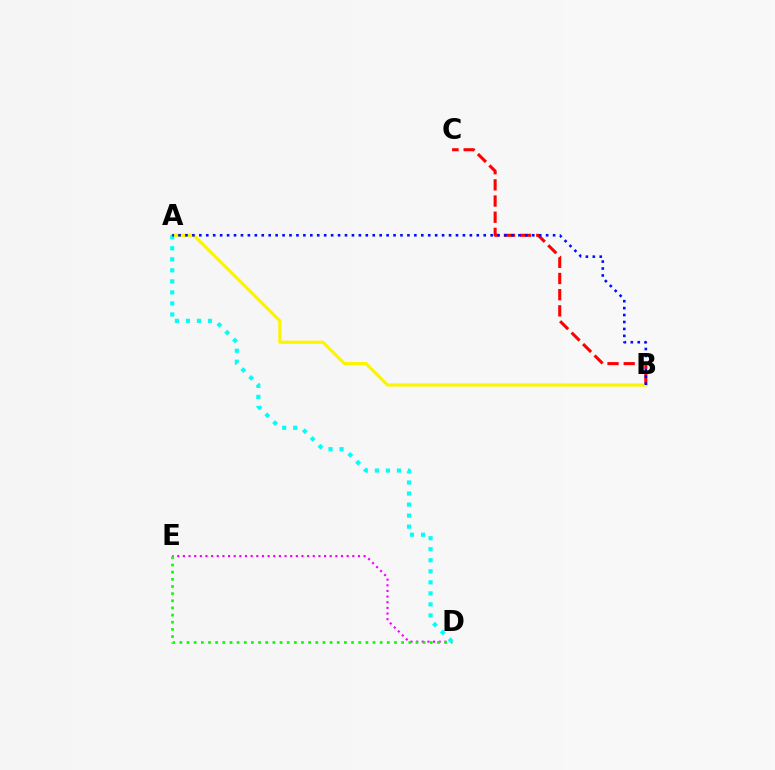{('B', 'C'): [{'color': '#ff0000', 'line_style': 'dashed', 'thickness': 2.2}], ('D', 'E'): [{'color': '#ee00ff', 'line_style': 'dotted', 'thickness': 1.53}, {'color': '#08ff00', 'line_style': 'dotted', 'thickness': 1.94}], ('A', 'B'): [{'color': '#fcf500', 'line_style': 'solid', 'thickness': 2.28}, {'color': '#0010ff', 'line_style': 'dotted', 'thickness': 1.88}], ('A', 'D'): [{'color': '#00fff6', 'line_style': 'dotted', 'thickness': 3.0}]}